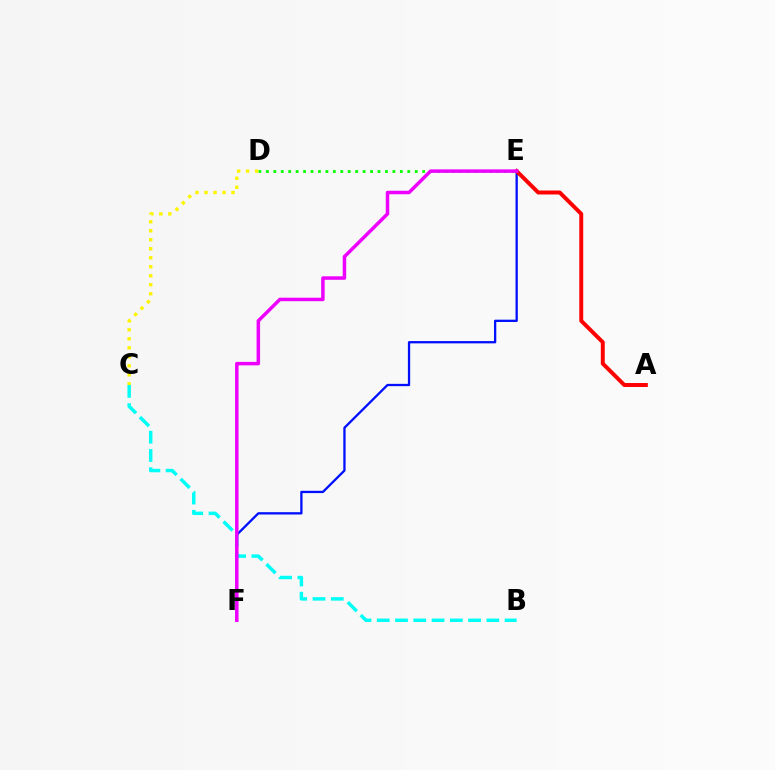{('B', 'C'): [{'color': '#00fff6', 'line_style': 'dashed', 'thickness': 2.48}], ('E', 'F'): [{'color': '#0010ff', 'line_style': 'solid', 'thickness': 1.65}, {'color': '#ee00ff', 'line_style': 'solid', 'thickness': 2.51}], ('D', 'E'): [{'color': '#08ff00', 'line_style': 'dotted', 'thickness': 2.02}], ('A', 'E'): [{'color': '#ff0000', 'line_style': 'solid', 'thickness': 2.85}], ('C', 'D'): [{'color': '#fcf500', 'line_style': 'dotted', 'thickness': 2.45}]}